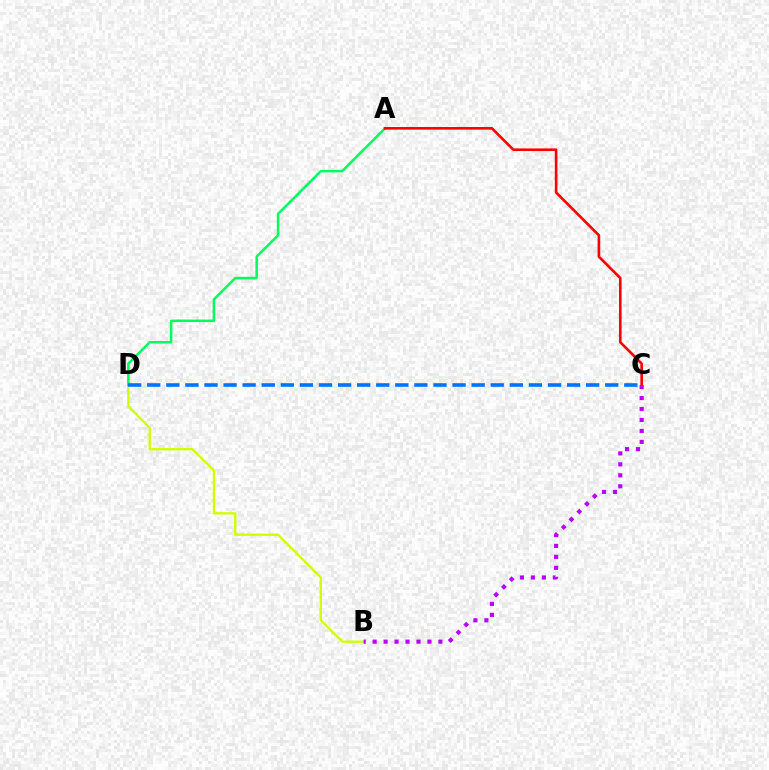{('B', 'D'): [{'color': '#d1ff00', 'line_style': 'solid', 'thickness': 1.68}], ('A', 'D'): [{'color': '#00ff5c', 'line_style': 'solid', 'thickness': 1.8}], ('A', 'C'): [{'color': '#ff0000', 'line_style': 'solid', 'thickness': 1.88}], ('C', 'D'): [{'color': '#0074ff', 'line_style': 'dashed', 'thickness': 2.59}], ('B', 'C'): [{'color': '#b900ff', 'line_style': 'dotted', 'thickness': 2.98}]}